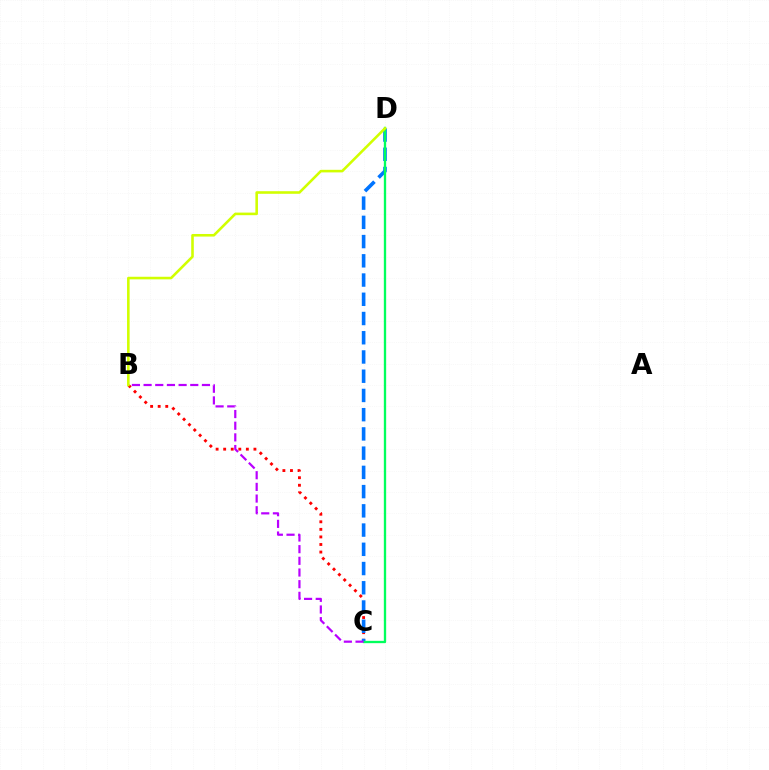{('B', 'C'): [{'color': '#ff0000', 'line_style': 'dotted', 'thickness': 2.06}, {'color': '#b900ff', 'line_style': 'dashed', 'thickness': 1.59}], ('C', 'D'): [{'color': '#0074ff', 'line_style': 'dashed', 'thickness': 2.61}, {'color': '#00ff5c', 'line_style': 'solid', 'thickness': 1.68}], ('B', 'D'): [{'color': '#d1ff00', 'line_style': 'solid', 'thickness': 1.86}]}